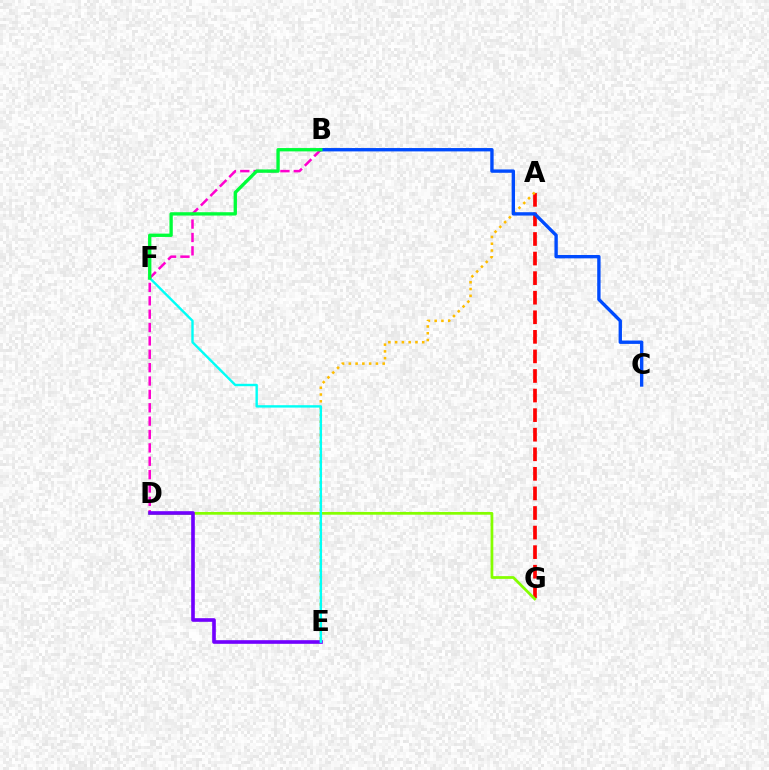{('A', 'G'): [{'color': '#ff0000', 'line_style': 'dashed', 'thickness': 2.66}], ('B', 'D'): [{'color': '#ff00cf', 'line_style': 'dashed', 'thickness': 1.82}], ('A', 'E'): [{'color': '#ffbd00', 'line_style': 'dotted', 'thickness': 1.84}], ('D', 'G'): [{'color': '#84ff00', 'line_style': 'solid', 'thickness': 1.98}], ('D', 'E'): [{'color': '#7200ff', 'line_style': 'solid', 'thickness': 2.61}], ('E', 'F'): [{'color': '#00fff6', 'line_style': 'solid', 'thickness': 1.73}], ('B', 'C'): [{'color': '#004bff', 'line_style': 'solid', 'thickness': 2.42}], ('B', 'F'): [{'color': '#00ff39', 'line_style': 'solid', 'thickness': 2.4}]}